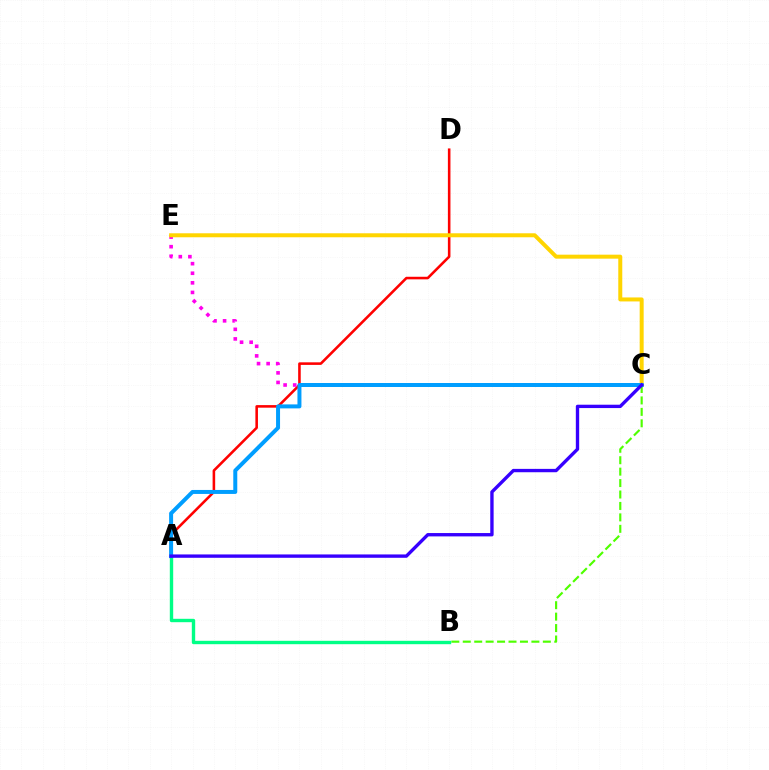{('B', 'C'): [{'color': '#4fff00', 'line_style': 'dashed', 'thickness': 1.55}], ('A', 'D'): [{'color': '#ff0000', 'line_style': 'solid', 'thickness': 1.85}], ('C', 'E'): [{'color': '#ff00ed', 'line_style': 'dotted', 'thickness': 2.61}, {'color': '#ffd500', 'line_style': 'solid', 'thickness': 2.87}], ('A', 'B'): [{'color': '#00ff86', 'line_style': 'solid', 'thickness': 2.44}], ('A', 'C'): [{'color': '#009eff', 'line_style': 'solid', 'thickness': 2.87}, {'color': '#3700ff', 'line_style': 'solid', 'thickness': 2.42}]}